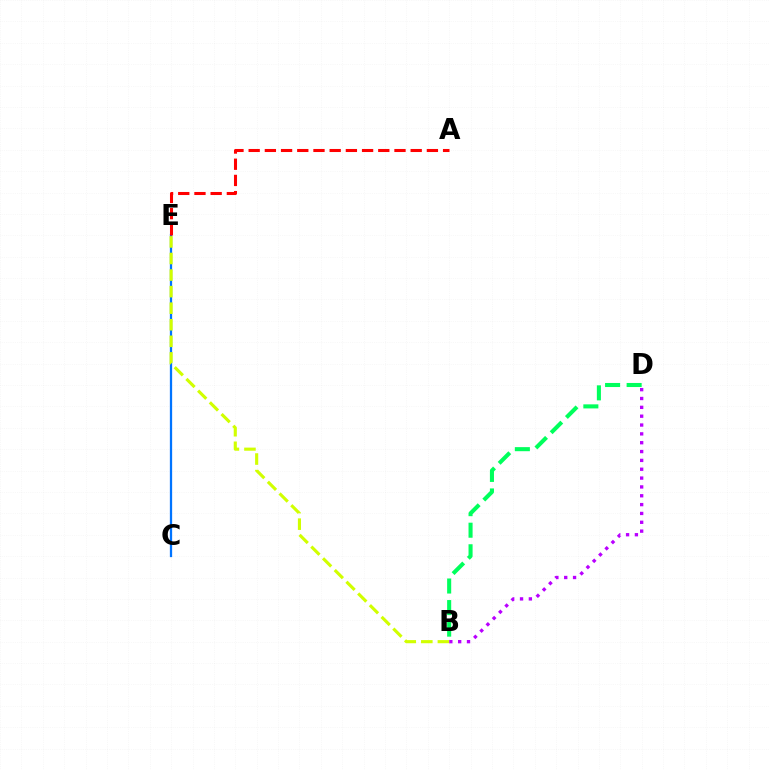{('C', 'E'): [{'color': '#0074ff', 'line_style': 'solid', 'thickness': 1.63}], ('B', 'D'): [{'color': '#b900ff', 'line_style': 'dotted', 'thickness': 2.4}, {'color': '#00ff5c', 'line_style': 'dashed', 'thickness': 2.93}], ('A', 'E'): [{'color': '#ff0000', 'line_style': 'dashed', 'thickness': 2.2}], ('B', 'E'): [{'color': '#d1ff00', 'line_style': 'dashed', 'thickness': 2.25}]}